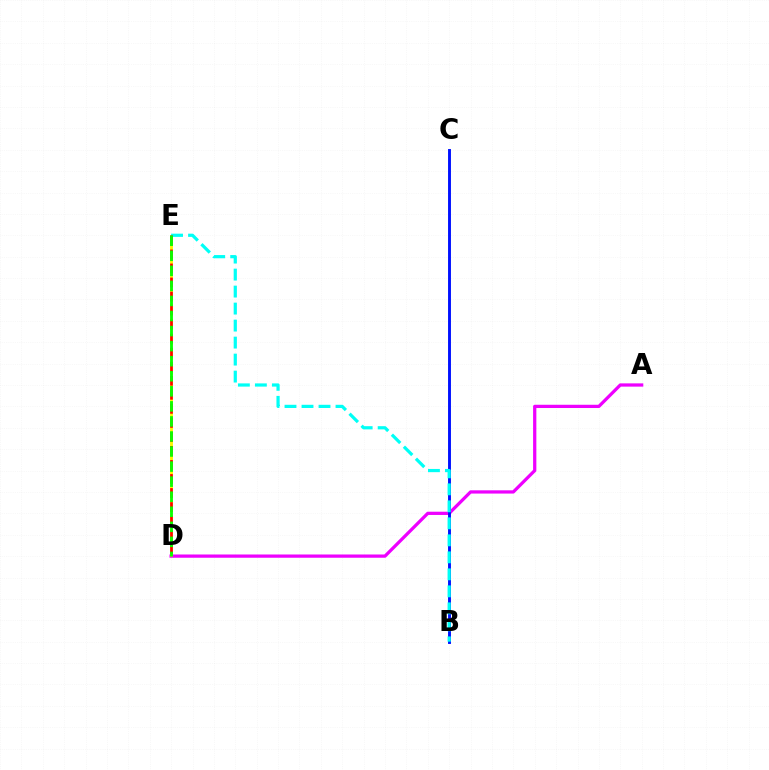{('A', 'D'): [{'color': '#ee00ff', 'line_style': 'solid', 'thickness': 2.34}], ('B', 'C'): [{'color': '#0010ff', 'line_style': 'solid', 'thickness': 2.09}], ('D', 'E'): [{'color': '#fcf500', 'line_style': 'dashed', 'thickness': 2.06}, {'color': '#ff0000', 'line_style': 'dashed', 'thickness': 1.91}, {'color': '#08ff00', 'line_style': 'dashed', 'thickness': 2.05}], ('B', 'E'): [{'color': '#00fff6', 'line_style': 'dashed', 'thickness': 2.31}]}